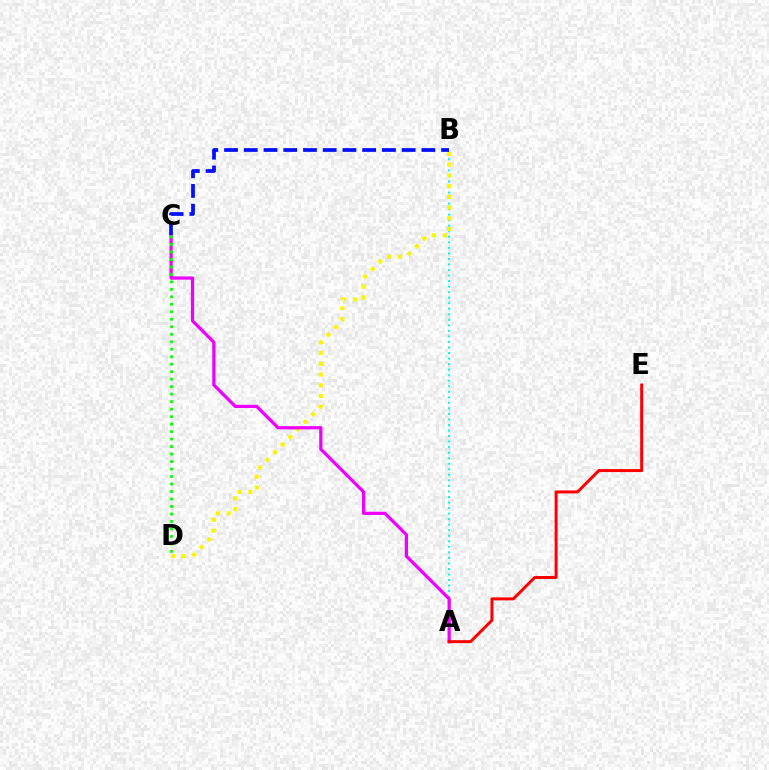{('A', 'B'): [{'color': '#00fff6', 'line_style': 'dotted', 'thickness': 1.5}], ('B', 'D'): [{'color': '#fcf500', 'line_style': 'dotted', 'thickness': 2.92}], ('A', 'C'): [{'color': '#ee00ff', 'line_style': 'solid', 'thickness': 2.33}], ('C', 'D'): [{'color': '#08ff00', 'line_style': 'dotted', 'thickness': 2.03}], ('A', 'E'): [{'color': '#ff0000', 'line_style': 'solid', 'thickness': 2.14}], ('B', 'C'): [{'color': '#0010ff', 'line_style': 'dashed', 'thickness': 2.68}]}